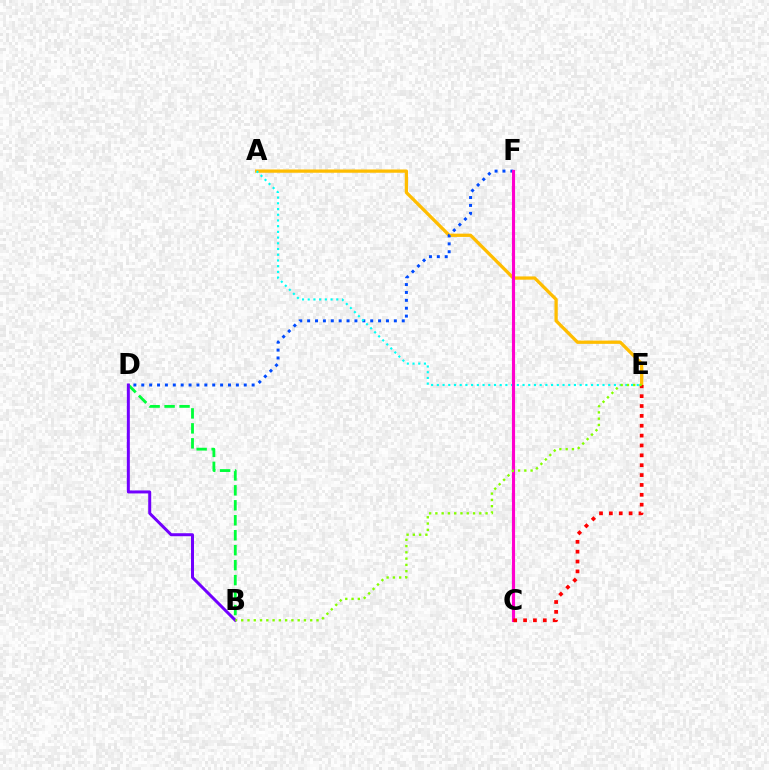{('B', 'D'): [{'color': '#00ff39', 'line_style': 'dashed', 'thickness': 2.03}, {'color': '#7200ff', 'line_style': 'solid', 'thickness': 2.15}], ('A', 'E'): [{'color': '#ffbd00', 'line_style': 'solid', 'thickness': 2.36}, {'color': '#00fff6', 'line_style': 'dotted', 'thickness': 1.55}], ('D', 'F'): [{'color': '#004bff', 'line_style': 'dotted', 'thickness': 2.14}], ('C', 'F'): [{'color': '#ff00cf', 'line_style': 'solid', 'thickness': 2.26}], ('C', 'E'): [{'color': '#ff0000', 'line_style': 'dotted', 'thickness': 2.68}], ('B', 'E'): [{'color': '#84ff00', 'line_style': 'dotted', 'thickness': 1.7}]}